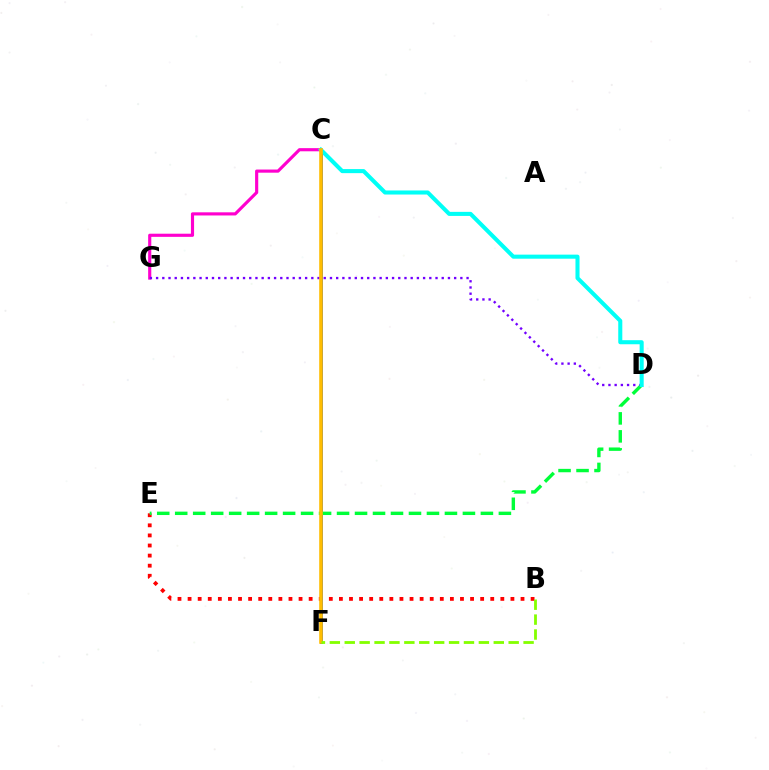{('C', 'G'): [{'color': '#ff00cf', 'line_style': 'solid', 'thickness': 2.26}], ('B', 'E'): [{'color': '#ff0000', 'line_style': 'dotted', 'thickness': 2.74}], ('C', 'F'): [{'color': '#004bff', 'line_style': 'solid', 'thickness': 2.09}, {'color': '#ffbd00', 'line_style': 'solid', 'thickness': 2.59}], ('D', 'E'): [{'color': '#00ff39', 'line_style': 'dashed', 'thickness': 2.44}], ('D', 'G'): [{'color': '#7200ff', 'line_style': 'dotted', 'thickness': 1.69}], ('C', 'D'): [{'color': '#00fff6', 'line_style': 'solid', 'thickness': 2.92}], ('B', 'F'): [{'color': '#84ff00', 'line_style': 'dashed', 'thickness': 2.02}]}